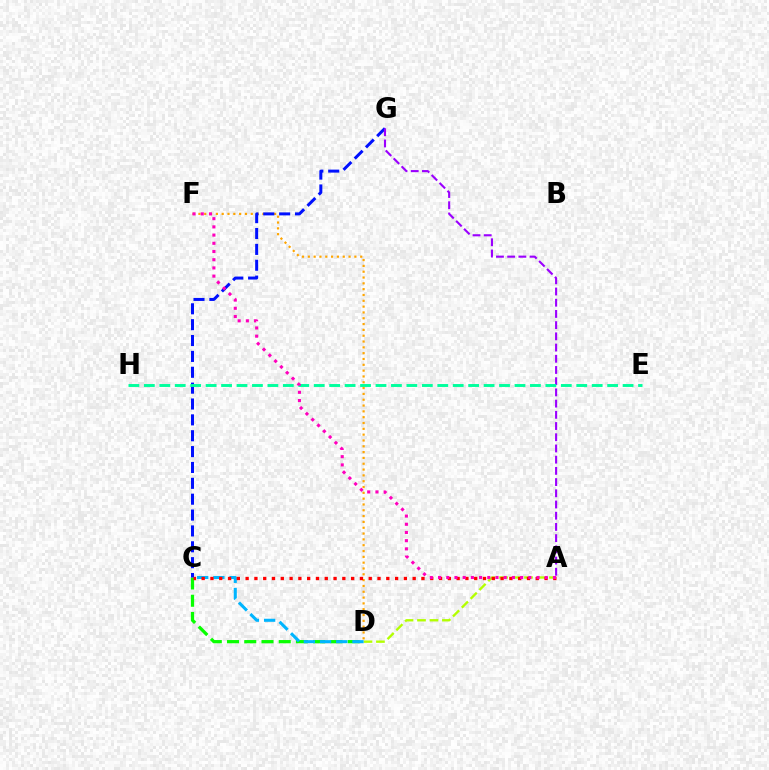{('D', 'F'): [{'color': '#ffa500', 'line_style': 'dotted', 'thickness': 1.58}], ('C', 'D'): [{'color': '#08ff00', 'line_style': 'dashed', 'thickness': 2.34}, {'color': '#00b5ff', 'line_style': 'dashed', 'thickness': 2.2}], ('A', 'D'): [{'color': '#b3ff00', 'line_style': 'dashed', 'thickness': 1.69}], ('C', 'G'): [{'color': '#0010ff', 'line_style': 'dashed', 'thickness': 2.16}], ('A', 'C'): [{'color': '#ff0000', 'line_style': 'dotted', 'thickness': 2.39}], ('A', 'G'): [{'color': '#9b00ff', 'line_style': 'dashed', 'thickness': 1.52}], ('E', 'H'): [{'color': '#00ff9d', 'line_style': 'dashed', 'thickness': 2.1}], ('A', 'F'): [{'color': '#ff00bd', 'line_style': 'dotted', 'thickness': 2.23}]}